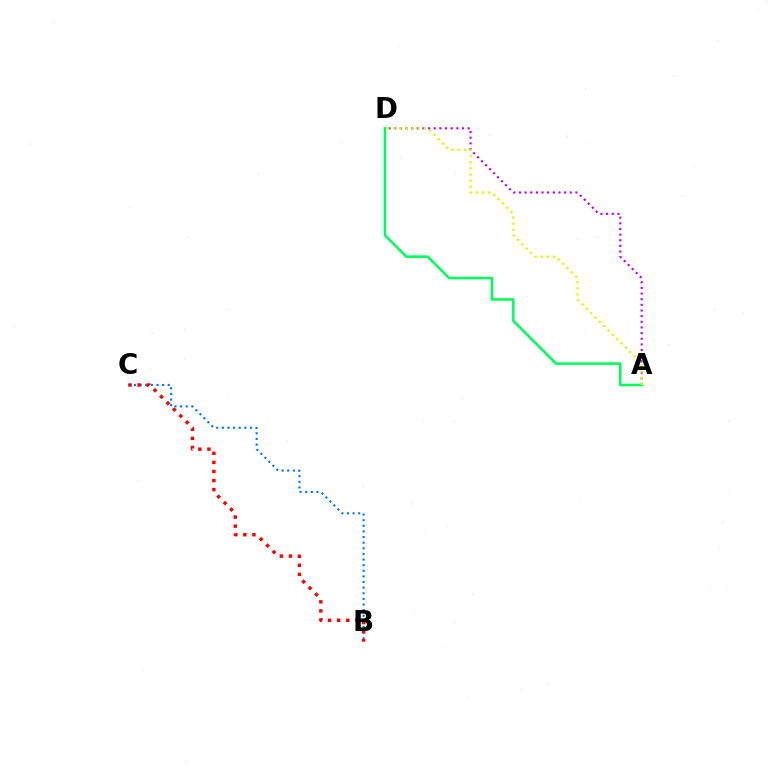{('A', 'D'): [{'color': '#b900ff', 'line_style': 'dotted', 'thickness': 1.53}, {'color': '#00ff5c', 'line_style': 'solid', 'thickness': 1.86}, {'color': '#d1ff00', 'line_style': 'dotted', 'thickness': 1.66}], ('B', 'C'): [{'color': '#0074ff', 'line_style': 'dotted', 'thickness': 1.53}, {'color': '#ff0000', 'line_style': 'dotted', 'thickness': 2.47}]}